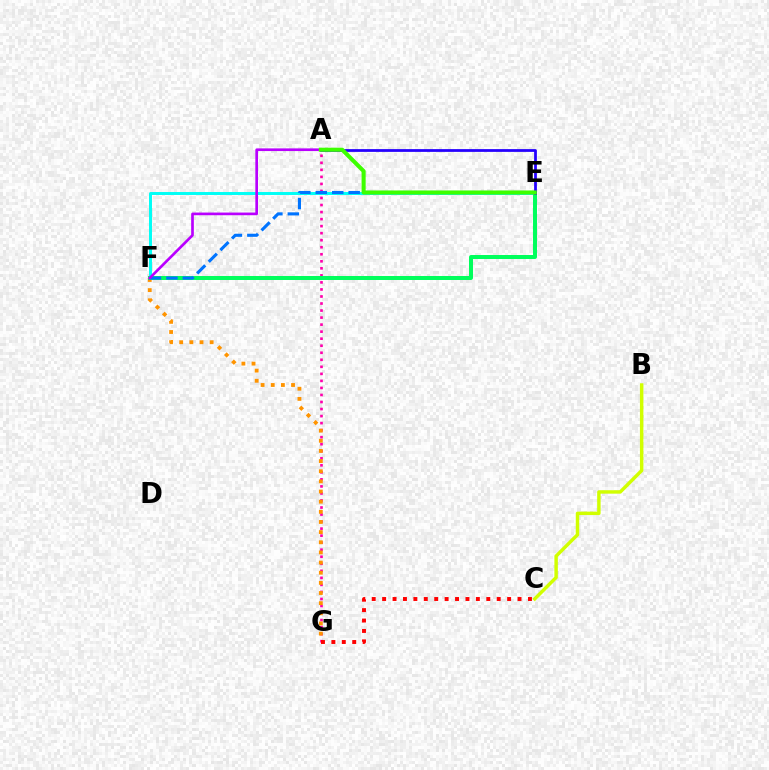{('A', 'G'): [{'color': '#ff00ac', 'line_style': 'dotted', 'thickness': 1.91}], ('E', 'F'): [{'color': '#00fff6', 'line_style': 'solid', 'thickness': 2.13}, {'color': '#00ff5c', 'line_style': 'solid', 'thickness': 2.86}, {'color': '#0074ff', 'line_style': 'dashed', 'thickness': 2.23}], ('F', 'G'): [{'color': '#ff9400', 'line_style': 'dotted', 'thickness': 2.76}], ('B', 'C'): [{'color': '#d1ff00', 'line_style': 'solid', 'thickness': 2.48}], ('C', 'G'): [{'color': '#ff0000', 'line_style': 'dotted', 'thickness': 2.83}], ('A', 'E'): [{'color': '#2500ff', 'line_style': 'solid', 'thickness': 1.99}, {'color': '#3dff00', 'line_style': 'solid', 'thickness': 2.93}], ('A', 'F'): [{'color': '#b900ff', 'line_style': 'solid', 'thickness': 1.92}]}